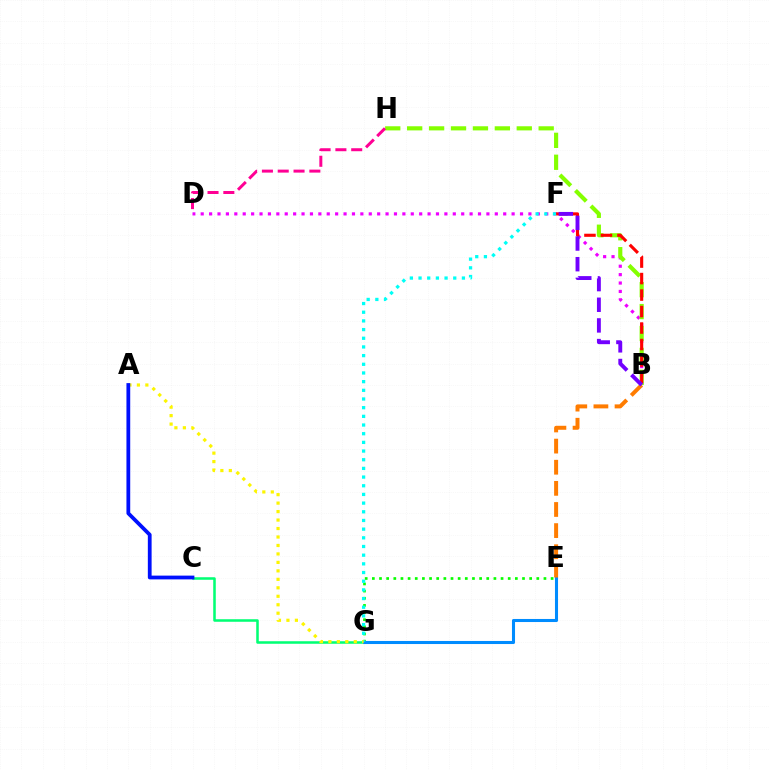{('C', 'G'): [{'color': '#00ff74', 'line_style': 'solid', 'thickness': 1.83}], ('B', 'D'): [{'color': '#ee00ff', 'line_style': 'dotted', 'thickness': 2.28}], ('B', 'H'): [{'color': '#84ff00', 'line_style': 'dashed', 'thickness': 2.98}], ('E', 'G'): [{'color': '#08ff00', 'line_style': 'dotted', 'thickness': 1.94}, {'color': '#008cff', 'line_style': 'solid', 'thickness': 2.2}], ('F', 'G'): [{'color': '#00fff6', 'line_style': 'dotted', 'thickness': 2.36}], ('B', 'F'): [{'color': '#ff0000', 'line_style': 'dashed', 'thickness': 2.24}, {'color': '#7200ff', 'line_style': 'dashed', 'thickness': 2.81}], ('A', 'G'): [{'color': '#fcf500', 'line_style': 'dotted', 'thickness': 2.3}], ('B', 'E'): [{'color': '#ff7c00', 'line_style': 'dashed', 'thickness': 2.87}], ('A', 'C'): [{'color': '#0010ff', 'line_style': 'solid', 'thickness': 2.72}], ('D', 'H'): [{'color': '#ff0094', 'line_style': 'dashed', 'thickness': 2.15}]}